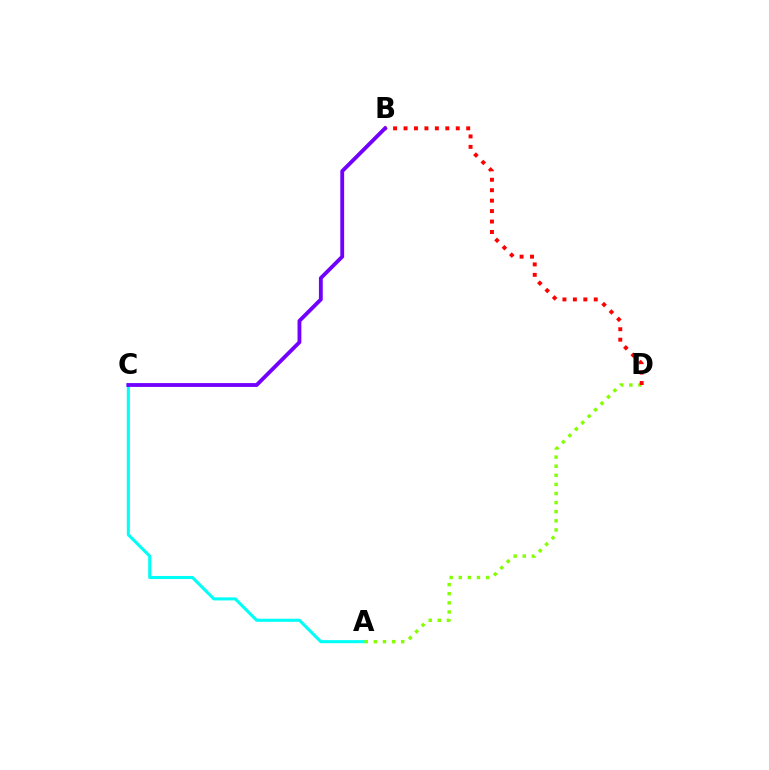{('A', 'C'): [{'color': '#00fff6', 'line_style': 'solid', 'thickness': 2.21}], ('A', 'D'): [{'color': '#84ff00', 'line_style': 'dotted', 'thickness': 2.47}], ('B', 'D'): [{'color': '#ff0000', 'line_style': 'dotted', 'thickness': 2.84}], ('B', 'C'): [{'color': '#7200ff', 'line_style': 'solid', 'thickness': 2.76}]}